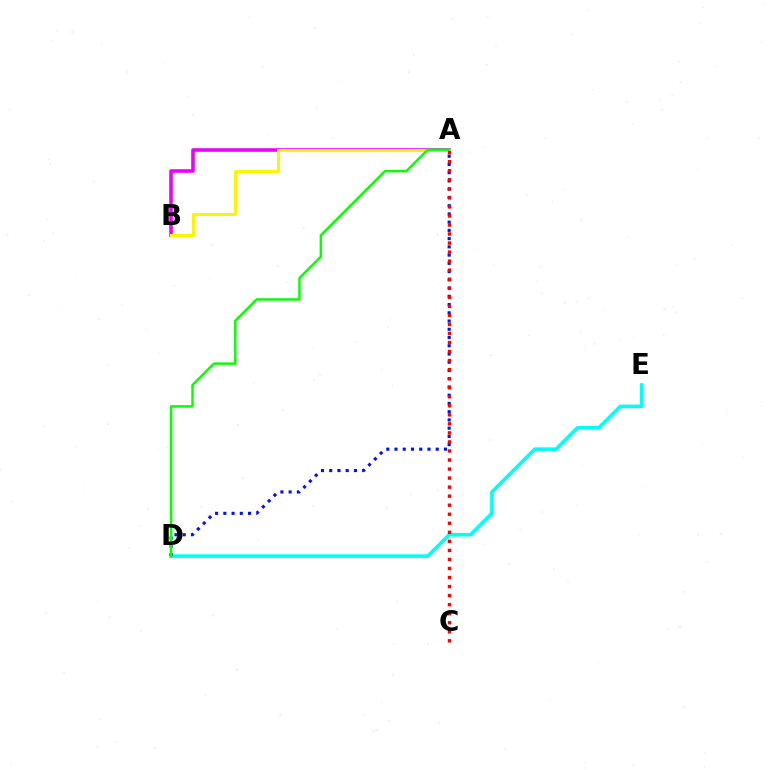{('D', 'E'): [{'color': '#00fff6', 'line_style': 'solid', 'thickness': 2.58}], ('A', 'D'): [{'color': '#0010ff', 'line_style': 'dotted', 'thickness': 2.24}, {'color': '#08ff00', 'line_style': 'solid', 'thickness': 1.77}], ('A', 'B'): [{'color': '#ee00ff', 'line_style': 'solid', 'thickness': 2.59}, {'color': '#fcf500', 'line_style': 'solid', 'thickness': 2.17}], ('A', 'C'): [{'color': '#ff0000', 'line_style': 'dotted', 'thickness': 2.46}]}